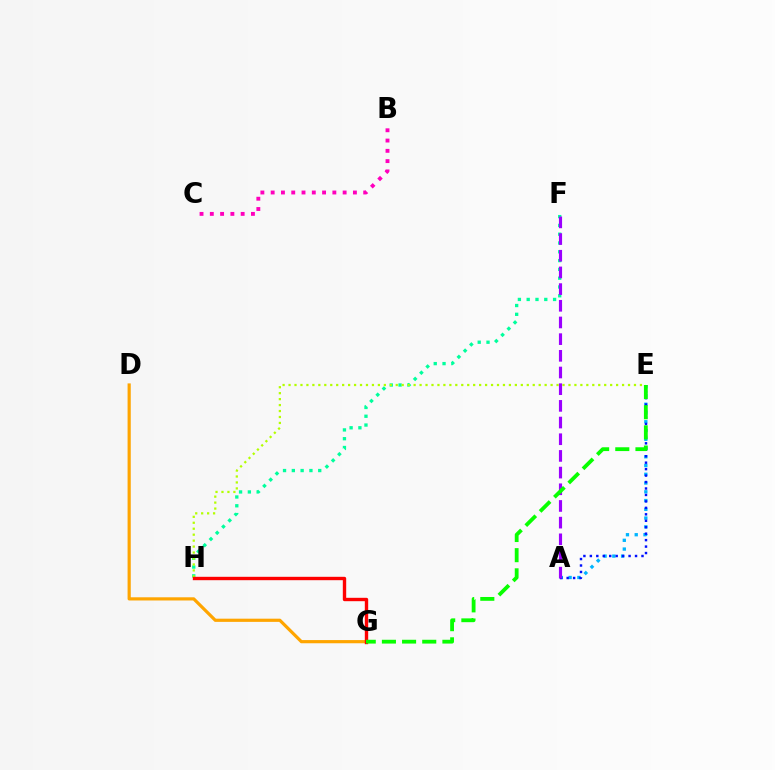{('F', 'H'): [{'color': '#00ff9d', 'line_style': 'dotted', 'thickness': 2.39}], ('A', 'E'): [{'color': '#00b5ff', 'line_style': 'dotted', 'thickness': 2.38}, {'color': '#0010ff', 'line_style': 'dotted', 'thickness': 1.75}], ('E', 'H'): [{'color': '#b3ff00', 'line_style': 'dotted', 'thickness': 1.62}], ('D', 'G'): [{'color': '#ffa500', 'line_style': 'solid', 'thickness': 2.29}], ('A', 'F'): [{'color': '#9b00ff', 'line_style': 'dashed', 'thickness': 2.27}], ('G', 'H'): [{'color': '#ff0000', 'line_style': 'solid', 'thickness': 2.44}], ('B', 'C'): [{'color': '#ff00bd', 'line_style': 'dotted', 'thickness': 2.79}], ('E', 'G'): [{'color': '#08ff00', 'line_style': 'dashed', 'thickness': 2.74}]}